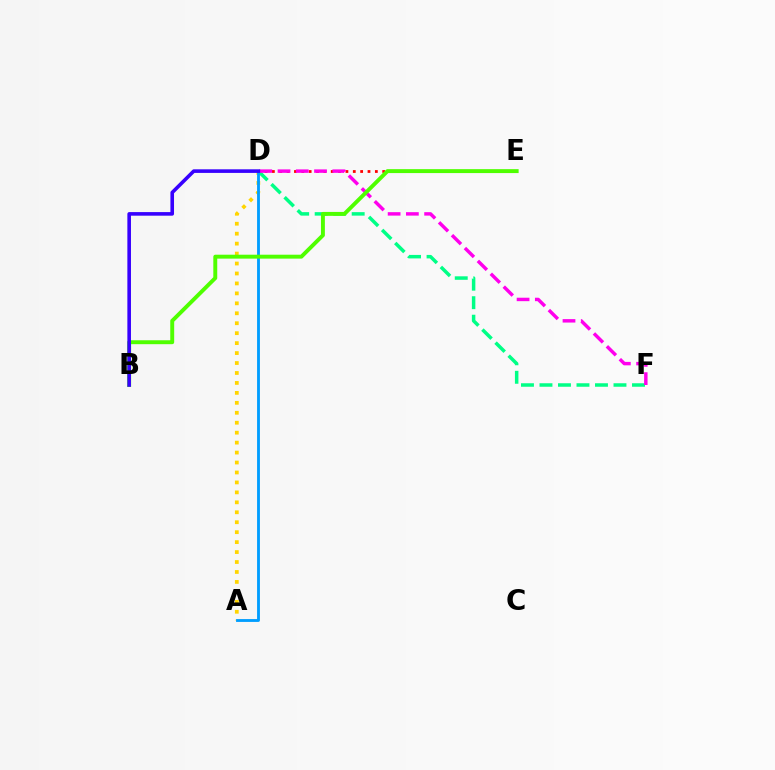{('A', 'D'): [{'color': '#ffd500', 'line_style': 'dotted', 'thickness': 2.7}, {'color': '#009eff', 'line_style': 'solid', 'thickness': 2.05}], ('D', 'E'): [{'color': '#ff0000', 'line_style': 'dotted', 'thickness': 2.0}], ('D', 'F'): [{'color': '#00ff86', 'line_style': 'dashed', 'thickness': 2.51}, {'color': '#ff00ed', 'line_style': 'dashed', 'thickness': 2.48}], ('B', 'E'): [{'color': '#4fff00', 'line_style': 'solid', 'thickness': 2.82}], ('B', 'D'): [{'color': '#3700ff', 'line_style': 'solid', 'thickness': 2.59}]}